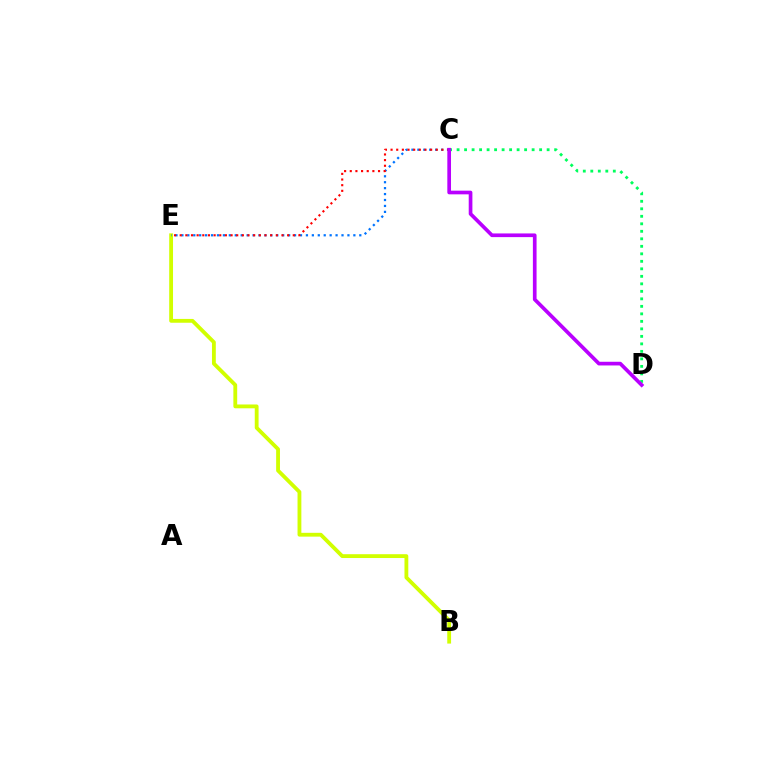{('B', 'E'): [{'color': '#d1ff00', 'line_style': 'solid', 'thickness': 2.75}], ('C', 'E'): [{'color': '#0074ff', 'line_style': 'dotted', 'thickness': 1.61}, {'color': '#ff0000', 'line_style': 'dotted', 'thickness': 1.54}], ('C', 'D'): [{'color': '#00ff5c', 'line_style': 'dotted', 'thickness': 2.04}, {'color': '#b900ff', 'line_style': 'solid', 'thickness': 2.65}]}